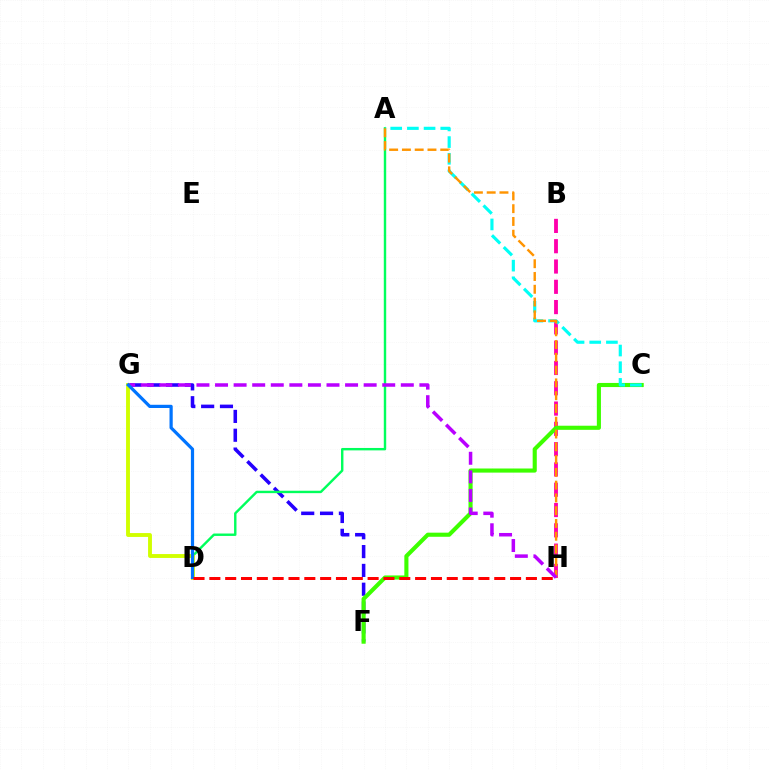{('F', 'G'): [{'color': '#2500ff', 'line_style': 'dashed', 'thickness': 2.56}], ('B', 'H'): [{'color': '#ff00ac', 'line_style': 'dashed', 'thickness': 2.76}], ('C', 'F'): [{'color': '#3dff00', 'line_style': 'solid', 'thickness': 2.96}], ('A', 'D'): [{'color': '#00ff5c', 'line_style': 'solid', 'thickness': 1.74}], ('D', 'G'): [{'color': '#d1ff00', 'line_style': 'solid', 'thickness': 2.79}, {'color': '#0074ff', 'line_style': 'solid', 'thickness': 2.31}], ('A', 'C'): [{'color': '#00fff6', 'line_style': 'dashed', 'thickness': 2.27}], ('A', 'H'): [{'color': '#ff9400', 'line_style': 'dashed', 'thickness': 1.74}], ('G', 'H'): [{'color': '#b900ff', 'line_style': 'dashed', 'thickness': 2.52}], ('D', 'H'): [{'color': '#ff0000', 'line_style': 'dashed', 'thickness': 2.15}]}